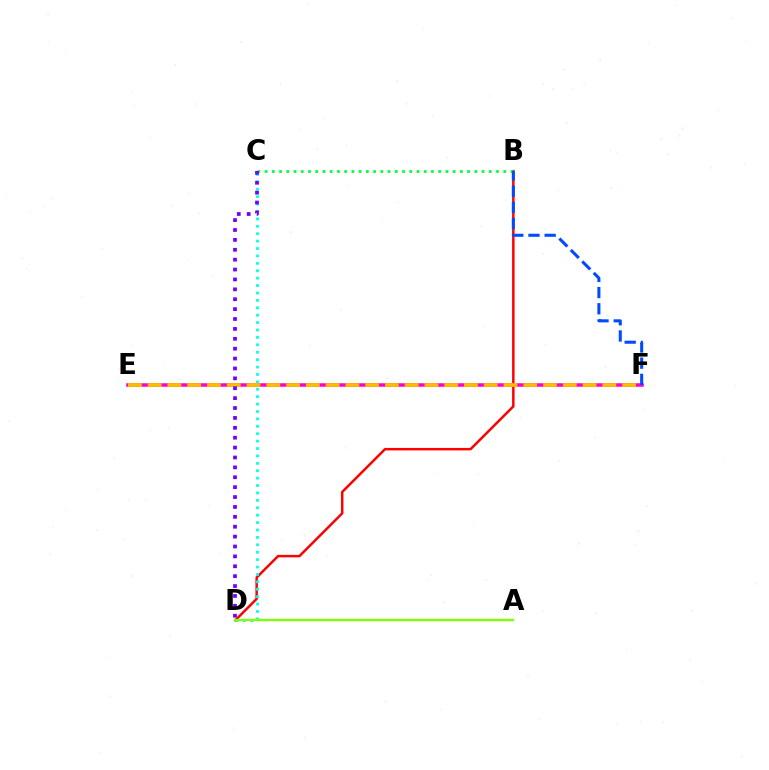{('B', 'D'): [{'color': '#ff0000', 'line_style': 'solid', 'thickness': 1.78}], ('E', 'F'): [{'color': '#ff00cf', 'line_style': 'solid', 'thickness': 2.52}, {'color': '#ffbd00', 'line_style': 'dashed', 'thickness': 2.69}], ('C', 'D'): [{'color': '#00fff6', 'line_style': 'dotted', 'thickness': 2.01}, {'color': '#7200ff', 'line_style': 'dotted', 'thickness': 2.69}], ('B', 'C'): [{'color': '#00ff39', 'line_style': 'dotted', 'thickness': 1.96}], ('A', 'D'): [{'color': '#84ff00', 'line_style': 'solid', 'thickness': 1.7}], ('B', 'F'): [{'color': '#004bff', 'line_style': 'dashed', 'thickness': 2.2}]}